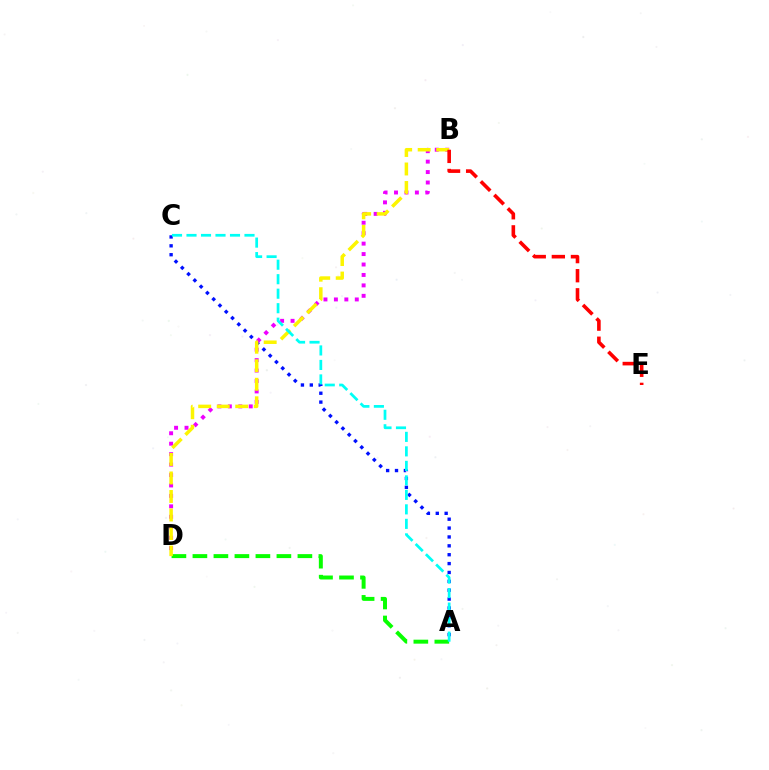{('A', 'C'): [{'color': '#0010ff', 'line_style': 'dotted', 'thickness': 2.41}, {'color': '#00fff6', 'line_style': 'dashed', 'thickness': 1.97}], ('A', 'D'): [{'color': '#08ff00', 'line_style': 'dashed', 'thickness': 2.85}], ('B', 'D'): [{'color': '#ee00ff', 'line_style': 'dotted', 'thickness': 2.84}, {'color': '#fcf500', 'line_style': 'dashed', 'thickness': 2.52}], ('B', 'E'): [{'color': '#ff0000', 'line_style': 'dashed', 'thickness': 2.59}]}